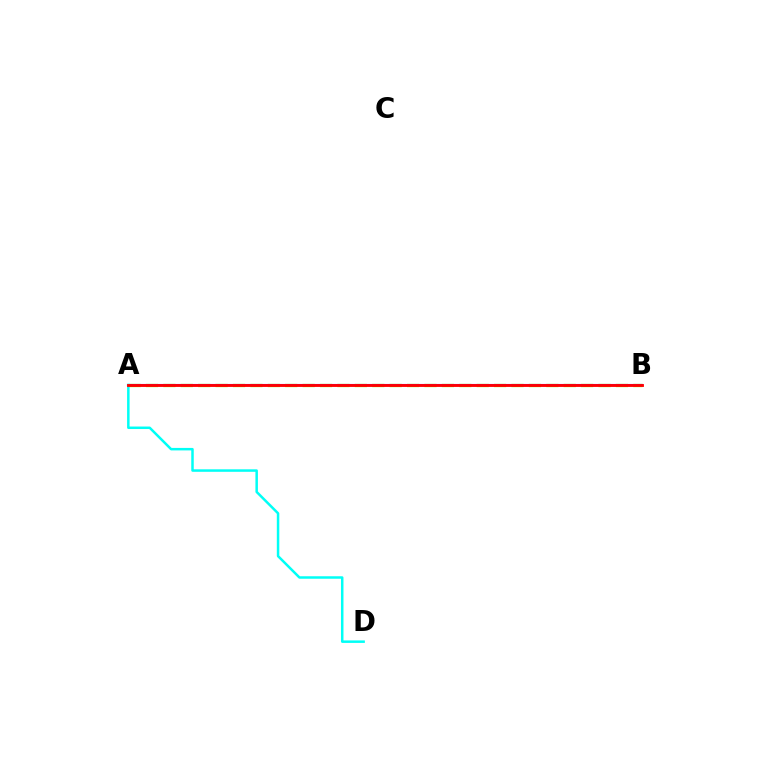{('A', 'B'): [{'color': '#84ff00', 'line_style': 'dashed', 'thickness': 2.36}, {'color': '#7200ff', 'line_style': 'solid', 'thickness': 1.51}, {'color': '#ff0000', 'line_style': 'solid', 'thickness': 2.05}], ('A', 'D'): [{'color': '#00fff6', 'line_style': 'solid', 'thickness': 1.8}]}